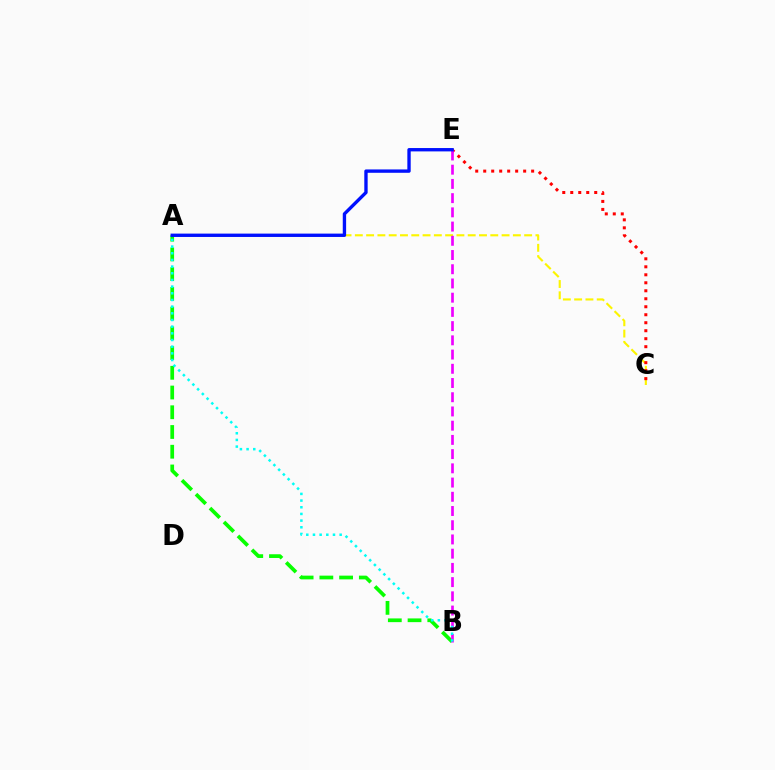{('A', 'C'): [{'color': '#fcf500', 'line_style': 'dashed', 'thickness': 1.53}], ('C', 'E'): [{'color': '#ff0000', 'line_style': 'dotted', 'thickness': 2.17}], ('A', 'B'): [{'color': '#08ff00', 'line_style': 'dashed', 'thickness': 2.68}, {'color': '#00fff6', 'line_style': 'dotted', 'thickness': 1.81}], ('B', 'E'): [{'color': '#ee00ff', 'line_style': 'dashed', 'thickness': 1.93}], ('A', 'E'): [{'color': '#0010ff', 'line_style': 'solid', 'thickness': 2.41}]}